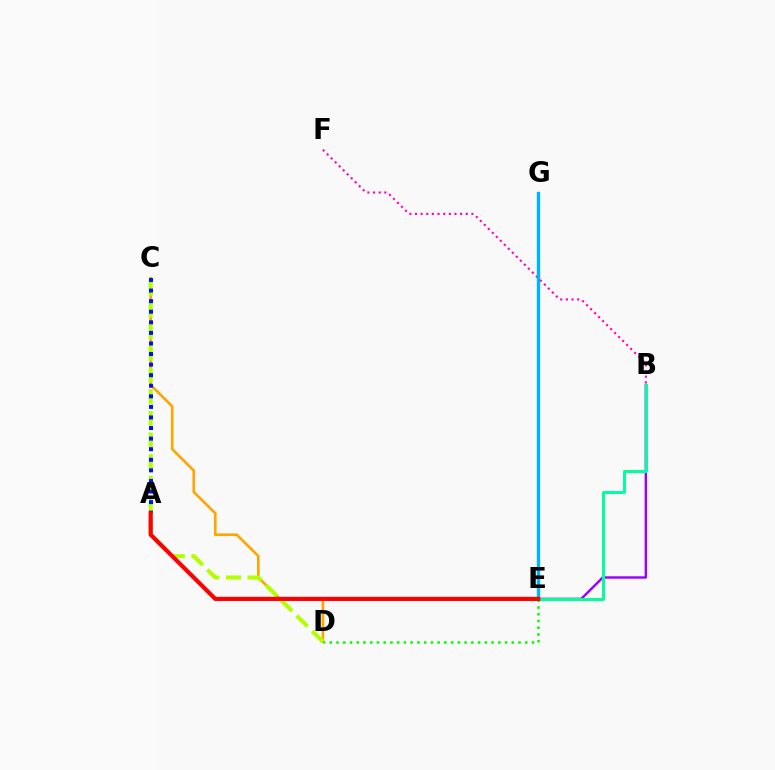{('B', 'F'): [{'color': '#ff00bd', 'line_style': 'dotted', 'thickness': 1.53}], ('C', 'D'): [{'color': '#ffa500', 'line_style': 'solid', 'thickness': 1.91}, {'color': '#b3ff00', 'line_style': 'dashed', 'thickness': 2.94}], ('B', 'E'): [{'color': '#9b00ff', 'line_style': 'solid', 'thickness': 1.75}, {'color': '#00ff9d', 'line_style': 'solid', 'thickness': 2.14}], ('D', 'E'): [{'color': '#08ff00', 'line_style': 'dotted', 'thickness': 1.83}], ('A', 'C'): [{'color': '#0010ff', 'line_style': 'dotted', 'thickness': 2.87}], ('E', 'G'): [{'color': '#00b5ff', 'line_style': 'solid', 'thickness': 2.43}], ('A', 'E'): [{'color': '#ff0000', 'line_style': 'solid', 'thickness': 2.99}]}